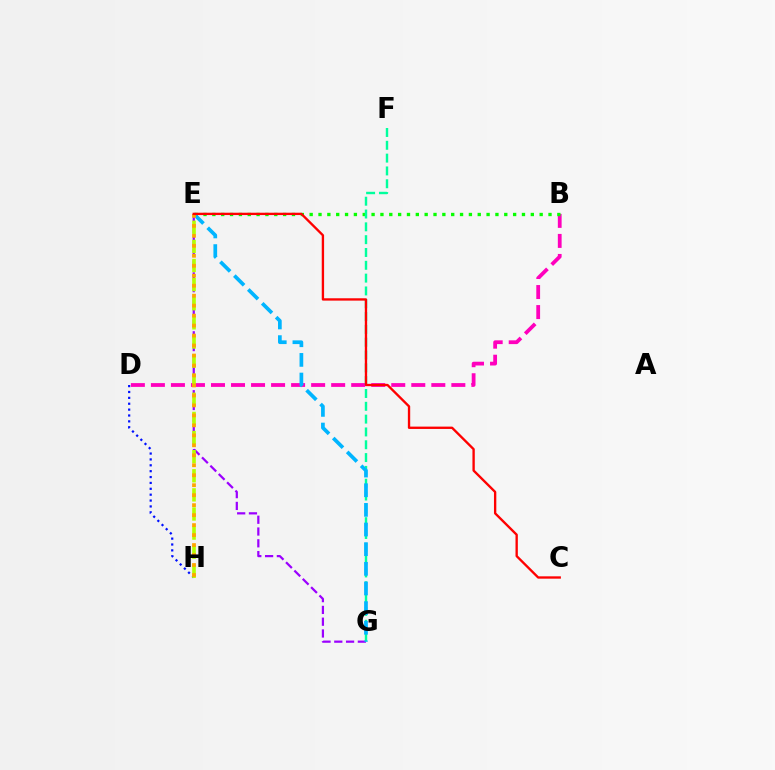{('D', 'H'): [{'color': '#0010ff', 'line_style': 'dotted', 'thickness': 1.6}], ('E', 'G'): [{'color': '#9b00ff', 'line_style': 'dashed', 'thickness': 1.6}, {'color': '#00b5ff', 'line_style': 'dashed', 'thickness': 2.67}], ('B', 'D'): [{'color': '#ff00bd', 'line_style': 'dashed', 'thickness': 2.72}], ('E', 'H'): [{'color': '#b3ff00', 'line_style': 'dashed', 'thickness': 2.6}, {'color': '#ffa500', 'line_style': 'dotted', 'thickness': 2.71}], ('B', 'E'): [{'color': '#08ff00', 'line_style': 'dotted', 'thickness': 2.4}], ('F', 'G'): [{'color': '#00ff9d', 'line_style': 'dashed', 'thickness': 1.74}], ('C', 'E'): [{'color': '#ff0000', 'line_style': 'solid', 'thickness': 1.69}]}